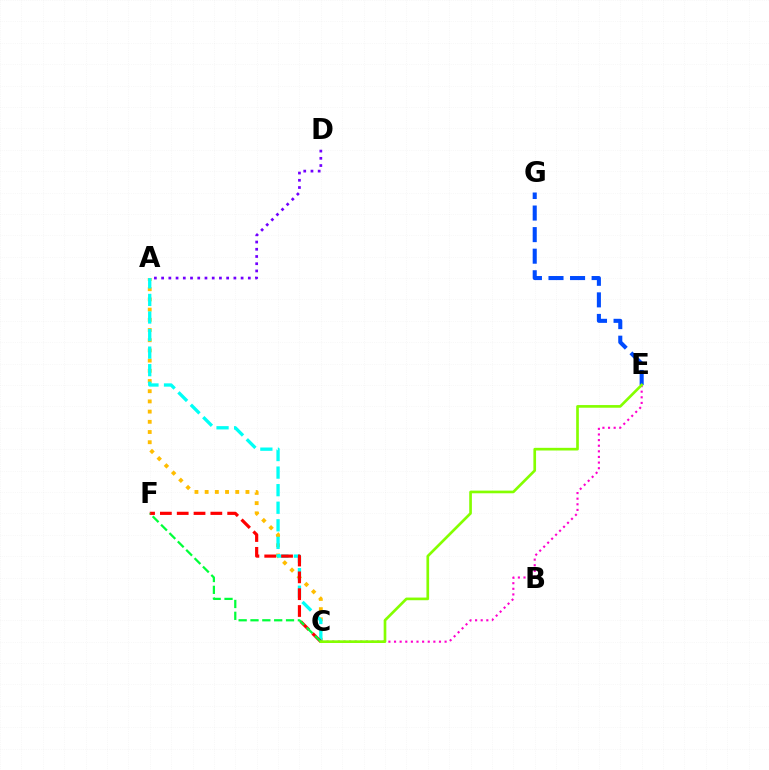{('E', 'G'): [{'color': '#004bff', 'line_style': 'dashed', 'thickness': 2.93}], ('A', 'C'): [{'color': '#ffbd00', 'line_style': 'dotted', 'thickness': 2.77}, {'color': '#00fff6', 'line_style': 'dashed', 'thickness': 2.39}], ('C', 'E'): [{'color': '#ff00cf', 'line_style': 'dotted', 'thickness': 1.53}, {'color': '#84ff00', 'line_style': 'solid', 'thickness': 1.92}], ('C', 'F'): [{'color': '#ff0000', 'line_style': 'dashed', 'thickness': 2.29}, {'color': '#00ff39', 'line_style': 'dashed', 'thickness': 1.61}], ('A', 'D'): [{'color': '#7200ff', 'line_style': 'dotted', 'thickness': 1.96}]}